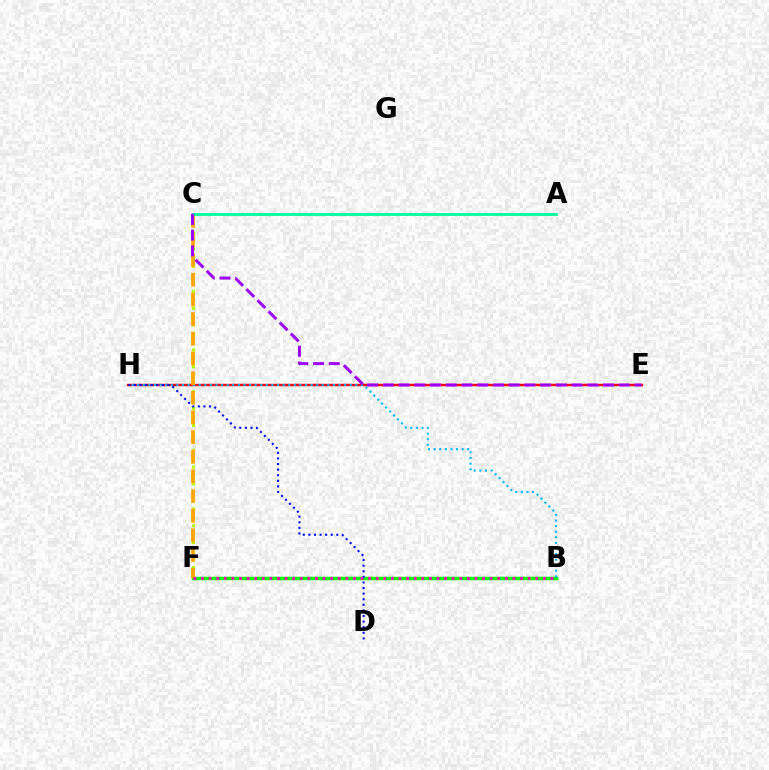{('E', 'H'): [{'color': '#ff0000', 'line_style': 'solid', 'thickness': 1.72}], ('B', 'F'): [{'color': '#08ff00', 'line_style': 'solid', 'thickness': 2.5}, {'color': '#ff00bd', 'line_style': 'dotted', 'thickness': 2.06}], ('B', 'H'): [{'color': '#00b5ff', 'line_style': 'dotted', 'thickness': 1.52}], ('C', 'F'): [{'color': '#b3ff00', 'line_style': 'dotted', 'thickness': 2.27}, {'color': '#ffa500', 'line_style': 'dashed', 'thickness': 2.67}], ('D', 'H'): [{'color': '#0010ff', 'line_style': 'dotted', 'thickness': 1.52}], ('A', 'C'): [{'color': '#00ff9d', 'line_style': 'solid', 'thickness': 2.01}], ('C', 'E'): [{'color': '#9b00ff', 'line_style': 'dashed', 'thickness': 2.14}]}